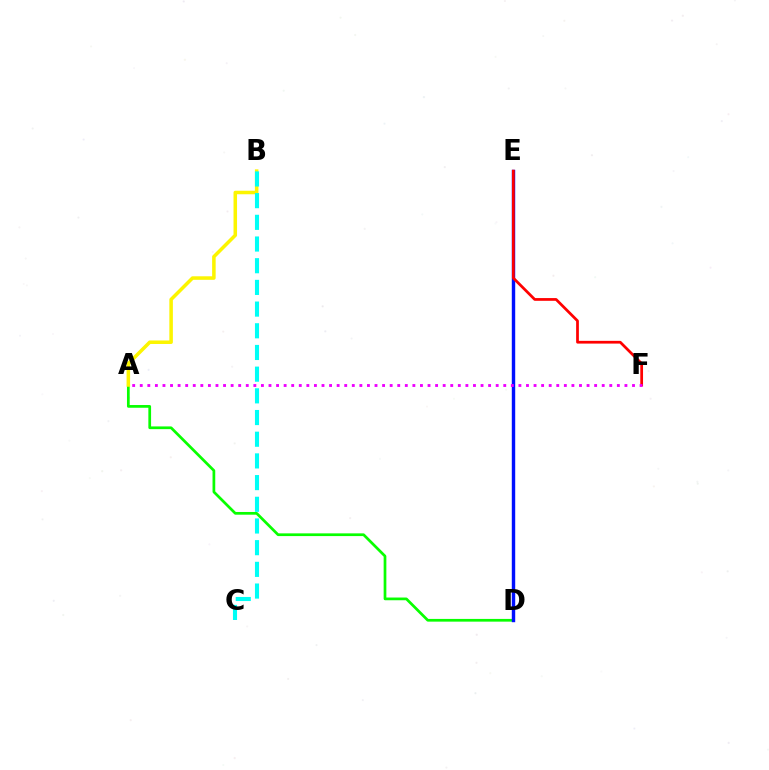{('A', 'D'): [{'color': '#08ff00', 'line_style': 'solid', 'thickness': 1.96}], ('A', 'B'): [{'color': '#fcf500', 'line_style': 'solid', 'thickness': 2.54}], ('D', 'E'): [{'color': '#0010ff', 'line_style': 'solid', 'thickness': 2.46}], ('B', 'C'): [{'color': '#00fff6', 'line_style': 'dashed', 'thickness': 2.95}], ('E', 'F'): [{'color': '#ff0000', 'line_style': 'solid', 'thickness': 1.97}], ('A', 'F'): [{'color': '#ee00ff', 'line_style': 'dotted', 'thickness': 2.06}]}